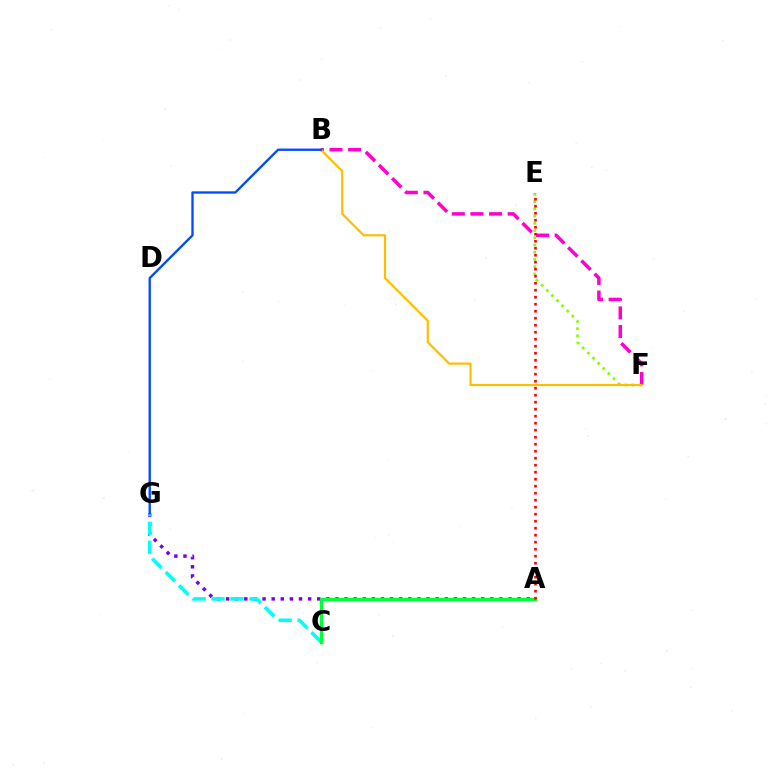{('E', 'F'): [{'color': '#84ff00', 'line_style': 'dotted', 'thickness': 1.97}], ('A', 'G'): [{'color': '#7200ff', 'line_style': 'dotted', 'thickness': 2.48}], ('C', 'G'): [{'color': '#00fff6', 'line_style': 'dashed', 'thickness': 2.58}], ('A', 'C'): [{'color': '#00ff39', 'line_style': 'solid', 'thickness': 2.43}], ('B', 'F'): [{'color': '#ff00cf', 'line_style': 'dashed', 'thickness': 2.53}, {'color': '#ffbd00', 'line_style': 'solid', 'thickness': 1.56}], ('A', 'E'): [{'color': '#ff0000', 'line_style': 'dotted', 'thickness': 1.9}], ('B', 'G'): [{'color': '#004bff', 'line_style': 'solid', 'thickness': 1.68}]}